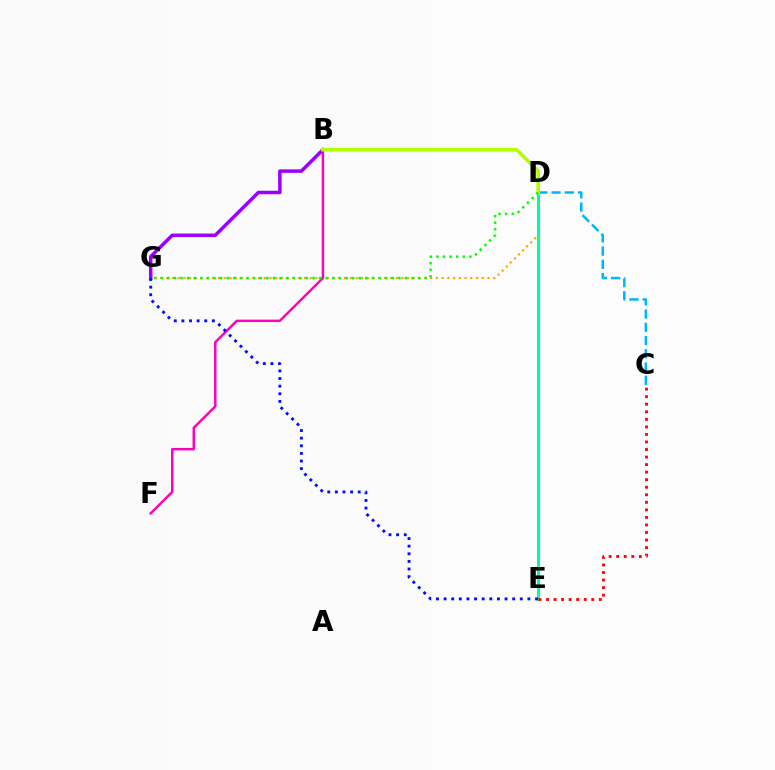{('D', 'G'): [{'color': '#ffa500', 'line_style': 'dotted', 'thickness': 1.56}, {'color': '#08ff00', 'line_style': 'dotted', 'thickness': 1.79}], ('C', 'D'): [{'color': '#00b5ff', 'line_style': 'dashed', 'thickness': 1.8}], ('B', 'F'): [{'color': '#ff00bd', 'line_style': 'solid', 'thickness': 1.76}], ('D', 'E'): [{'color': '#00ff9d', 'line_style': 'solid', 'thickness': 2.2}], ('C', 'E'): [{'color': '#ff0000', 'line_style': 'dotted', 'thickness': 2.05}], ('B', 'G'): [{'color': '#9b00ff', 'line_style': 'solid', 'thickness': 2.52}], ('B', 'D'): [{'color': '#b3ff00', 'line_style': 'solid', 'thickness': 2.61}], ('E', 'G'): [{'color': '#0010ff', 'line_style': 'dotted', 'thickness': 2.07}]}